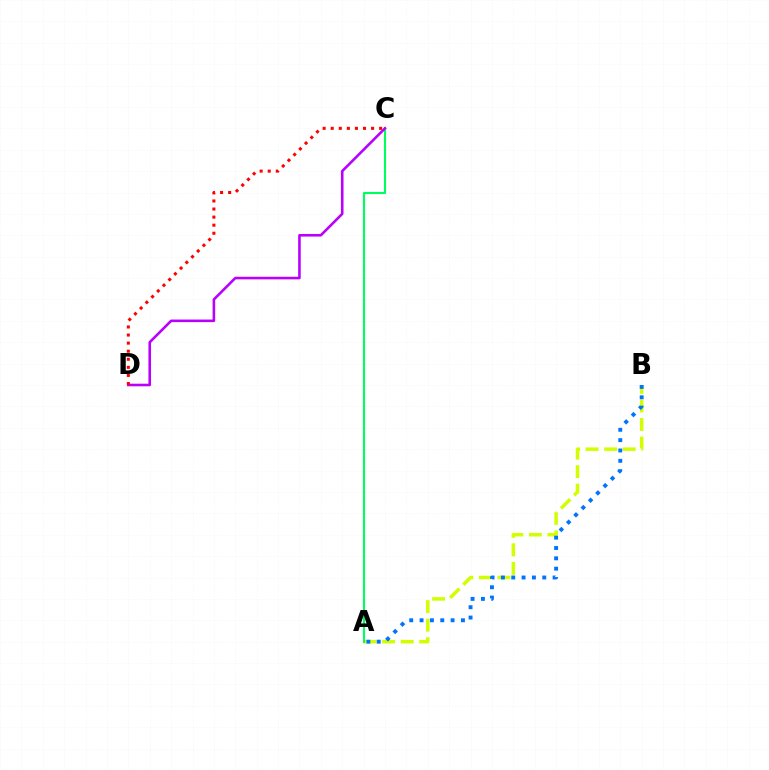{('A', 'B'): [{'color': '#d1ff00', 'line_style': 'dashed', 'thickness': 2.52}, {'color': '#0074ff', 'line_style': 'dotted', 'thickness': 2.81}], ('A', 'C'): [{'color': '#00ff5c', 'line_style': 'solid', 'thickness': 1.51}], ('C', 'D'): [{'color': '#b900ff', 'line_style': 'solid', 'thickness': 1.86}, {'color': '#ff0000', 'line_style': 'dotted', 'thickness': 2.19}]}